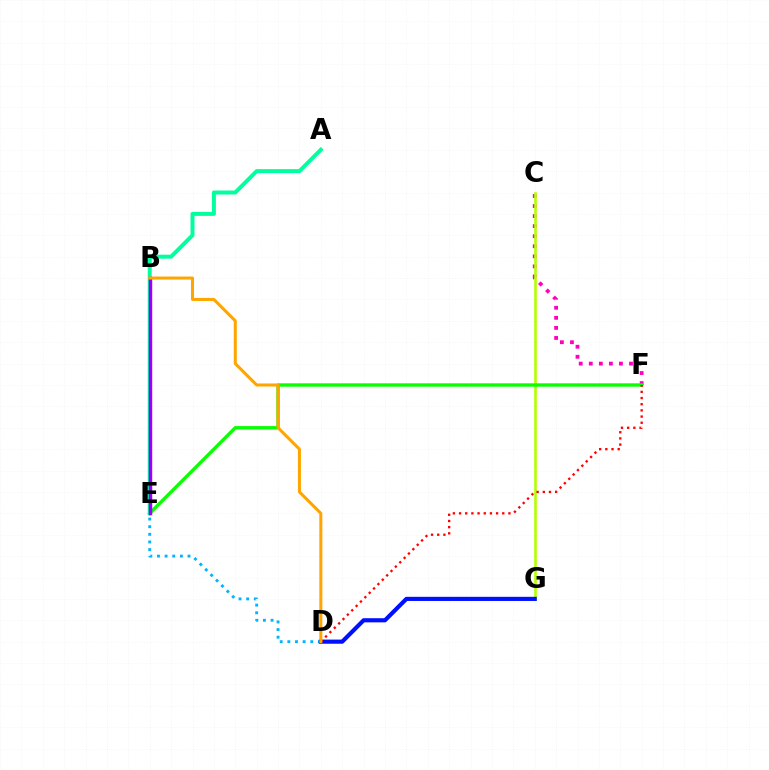{('C', 'F'): [{'color': '#ff00bd', 'line_style': 'dotted', 'thickness': 2.73}], ('C', 'G'): [{'color': '#b3ff00', 'line_style': 'solid', 'thickness': 1.89}], ('D', 'E'): [{'color': '#00b5ff', 'line_style': 'dotted', 'thickness': 2.07}], ('E', 'F'): [{'color': '#08ff00', 'line_style': 'solid', 'thickness': 2.42}], ('D', 'G'): [{'color': '#0010ff', 'line_style': 'solid', 'thickness': 2.99}], ('A', 'E'): [{'color': '#00ff9d', 'line_style': 'solid', 'thickness': 2.86}], ('B', 'E'): [{'color': '#9b00ff', 'line_style': 'solid', 'thickness': 2.47}], ('D', 'F'): [{'color': '#ff0000', 'line_style': 'dotted', 'thickness': 1.68}], ('B', 'D'): [{'color': '#ffa500', 'line_style': 'solid', 'thickness': 2.18}]}